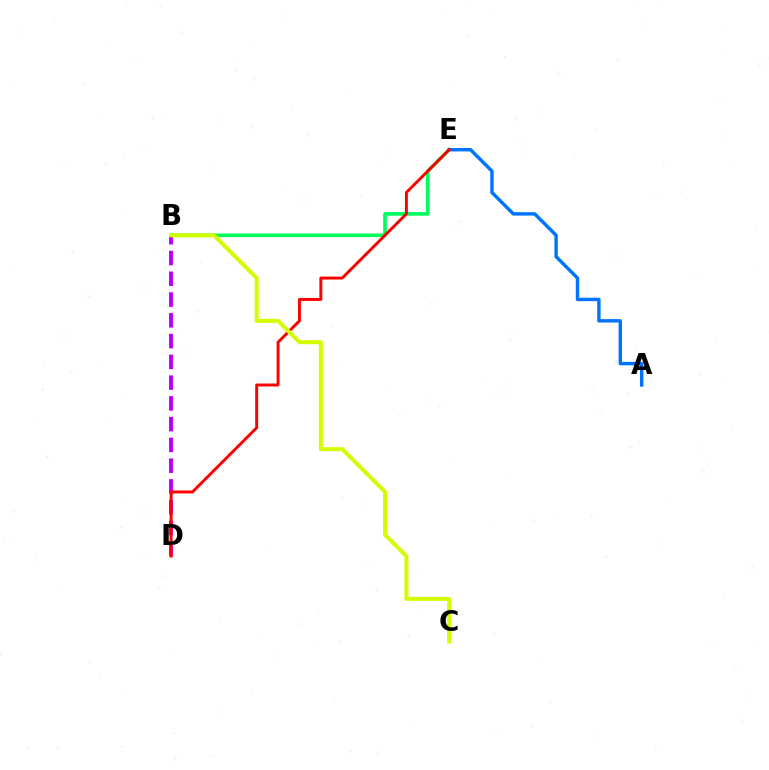{('B', 'D'): [{'color': '#b900ff', 'line_style': 'dashed', 'thickness': 2.82}], ('B', 'E'): [{'color': '#00ff5c', 'line_style': 'solid', 'thickness': 2.6}], ('A', 'E'): [{'color': '#0074ff', 'line_style': 'solid', 'thickness': 2.47}], ('D', 'E'): [{'color': '#ff0000', 'line_style': 'solid', 'thickness': 2.11}], ('B', 'C'): [{'color': '#d1ff00', 'line_style': 'solid', 'thickness': 2.88}]}